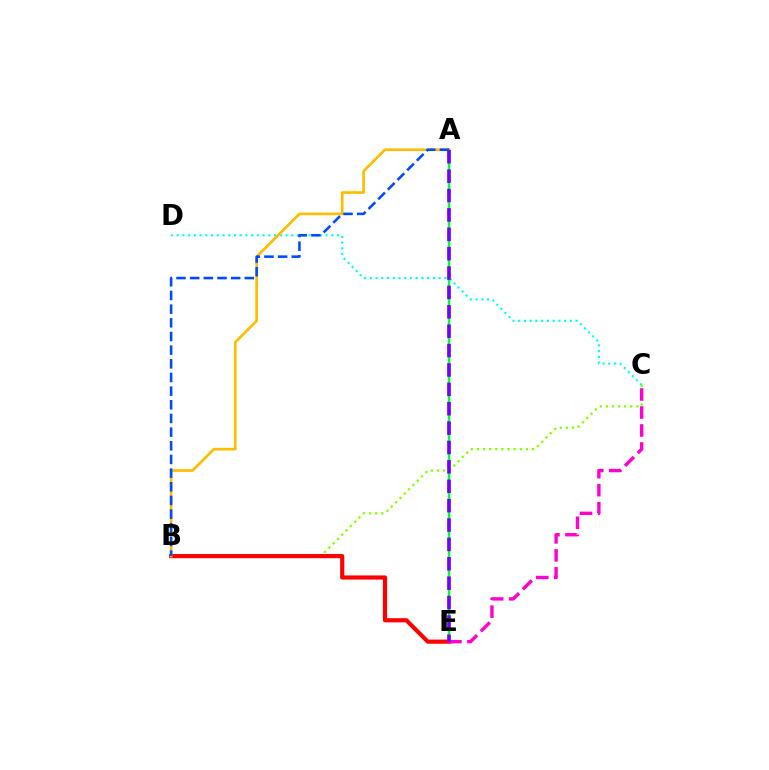{('C', 'D'): [{'color': '#00fff6', 'line_style': 'dotted', 'thickness': 1.56}], ('A', 'E'): [{'color': '#00ff39', 'line_style': 'solid', 'thickness': 1.77}, {'color': '#7200ff', 'line_style': 'dashed', 'thickness': 2.63}], ('B', 'C'): [{'color': '#84ff00', 'line_style': 'dotted', 'thickness': 1.66}], ('B', 'E'): [{'color': '#ff0000', 'line_style': 'solid', 'thickness': 3.0}], ('A', 'B'): [{'color': '#ffbd00', 'line_style': 'solid', 'thickness': 1.93}, {'color': '#004bff', 'line_style': 'dashed', 'thickness': 1.86}], ('C', 'E'): [{'color': '#ff00cf', 'line_style': 'dashed', 'thickness': 2.44}]}